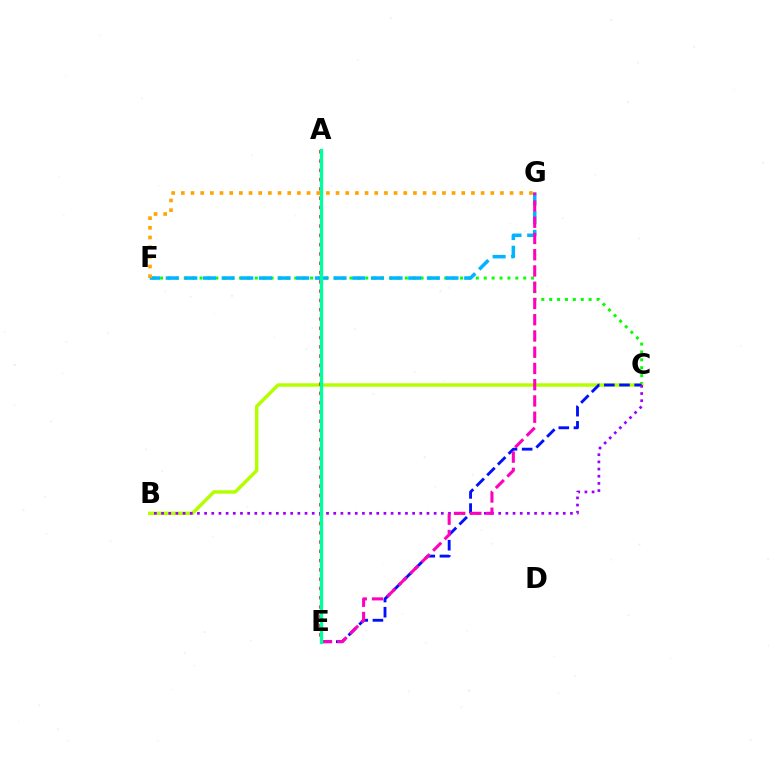{('C', 'F'): [{'color': '#08ff00', 'line_style': 'dotted', 'thickness': 2.14}], ('B', 'C'): [{'color': '#b3ff00', 'line_style': 'solid', 'thickness': 2.47}, {'color': '#9b00ff', 'line_style': 'dotted', 'thickness': 1.95}], ('F', 'G'): [{'color': '#00b5ff', 'line_style': 'dashed', 'thickness': 2.53}, {'color': '#ffa500', 'line_style': 'dotted', 'thickness': 2.63}], ('A', 'E'): [{'color': '#ff0000', 'line_style': 'dotted', 'thickness': 2.52}, {'color': '#00ff9d', 'line_style': 'solid', 'thickness': 2.37}], ('C', 'E'): [{'color': '#0010ff', 'line_style': 'dashed', 'thickness': 2.06}], ('E', 'G'): [{'color': '#ff00bd', 'line_style': 'dashed', 'thickness': 2.21}]}